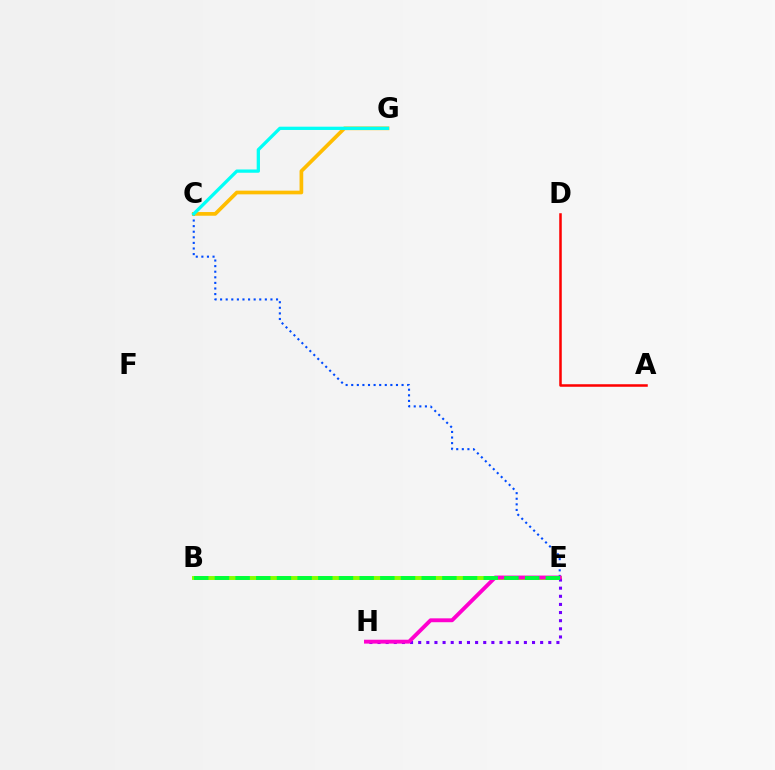{('A', 'D'): [{'color': '#ff0000', 'line_style': 'solid', 'thickness': 1.82}], ('C', 'E'): [{'color': '#004bff', 'line_style': 'dotted', 'thickness': 1.52}], ('B', 'E'): [{'color': '#84ff00', 'line_style': 'solid', 'thickness': 2.83}, {'color': '#00ff39', 'line_style': 'dashed', 'thickness': 2.81}], ('E', 'H'): [{'color': '#7200ff', 'line_style': 'dotted', 'thickness': 2.21}, {'color': '#ff00cf', 'line_style': 'solid', 'thickness': 2.79}], ('C', 'G'): [{'color': '#ffbd00', 'line_style': 'solid', 'thickness': 2.66}, {'color': '#00fff6', 'line_style': 'solid', 'thickness': 2.36}]}